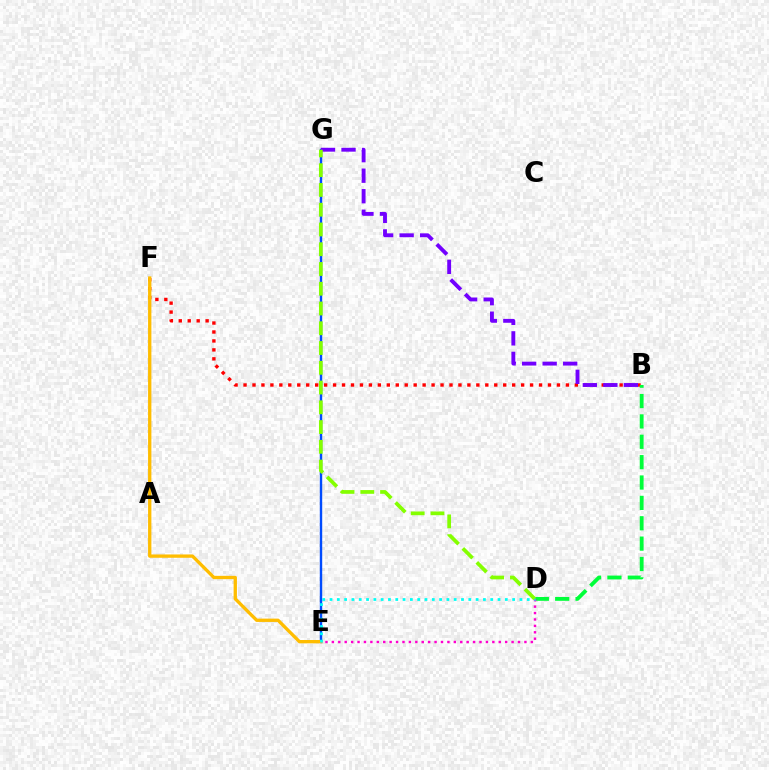{('B', 'F'): [{'color': '#ff0000', 'line_style': 'dotted', 'thickness': 2.43}], ('B', 'D'): [{'color': '#00ff39', 'line_style': 'dashed', 'thickness': 2.77}], ('E', 'G'): [{'color': '#004bff', 'line_style': 'solid', 'thickness': 1.73}], ('E', 'F'): [{'color': '#ffbd00', 'line_style': 'solid', 'thickness': 2.39}], ('D', 'E'): [{'color': '#ff00cf', 'line_style': 'dotted', 'thickness': 1.74}, {'color': '#00fff6', 'line_style': 'dotted', 'thickness': 1.98}], ('B', 'G'): [{'color': '#7200ff', 'line_style': 'dashed', 'thickness': 2.79}], ('D', 'G'): [{'color': '#84ff00', 'line_style': 'dashed', 'thickness': 2.68}]}